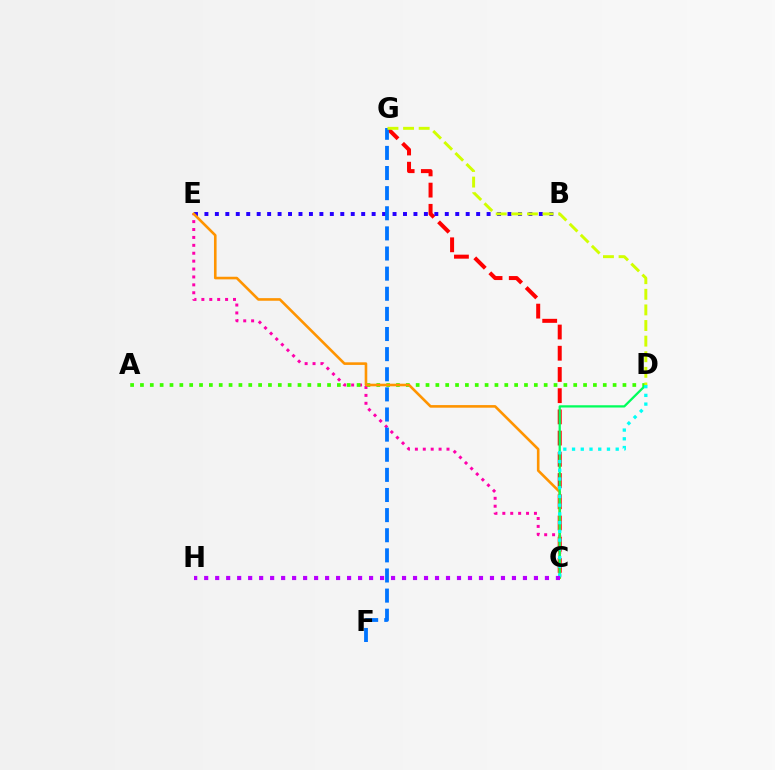{('C', 'E'): [{'color': '#ff00ac', 'line_style': 'dotted', 'thickness': 2.15}, {'color': '#ff9400', 'line_style': 'solid', 'thickness': 1.88}], ('A', 'D'): [{'color': '#3dff00', 'line_style': 'dotted', 'thickness': 2.68}], ('C', 'G'): [{'color': '#ff0000', 'line_style': 'dashed', 'thickness': 2.88}], ('B', 'E'): [{'color': '#2500ff', 'line_style': 'dotted', 'thickness': 2.84}], ('C', 'D'): [{'color': '#00ff5c', 'line_style': 'solid', 'thickness': 1.63}, {'color': '#00fff6', 'line_style': 'dotted', 'thickness': 2.37}], ('F', 'G'): [{'color': '#0074ff', 'line_style': 'dashed', 'thickness': 2.73}], ('D', 'G'): [{'color': '#d1ff00', 'line_style': 'dashed', 'thickness': 2.12}], ('C', 'H'): [{'color': '#b900ff', 'line_style': 'dotted', 'thickness': 2.99}]}